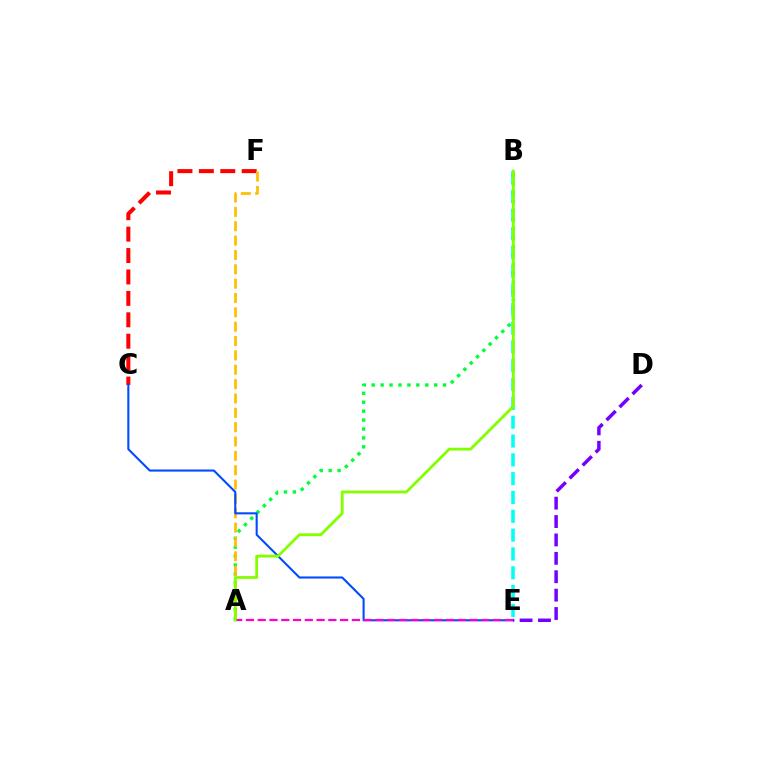{('B', 'E'): [{'color': '#00fff6', 'line_style': 'dashed', 'thickness': 2.56}], ('A', 'B'): [{'color': '#00ff39', 'line_style': 'dotted', 'thickness': 2.43}, {'color': '#84ff00', 'line_style': 'solid', 'thickness': 2.03}], ('C', 'F'): [{'color': '#ff0000', 'line_style': 'dashed', 'thickness': 2.91}], ('A', 'F'): [{'color': '#ffbd00', 'line_style': 'dashed', 'thickness': 1.95}], ('C', 'E'): [{'color': '#004bff', 'line_style': 'solid', 'thickness': 1.5}], ('D', 'E'): [{'color': '#7200ff', 'line_style': 'dashed', 'thickness': 2.5}], ('A', 'E'): [{'color': '#ff00cf', 'line_style': 'dashed', 'thickness': 1.6}]}